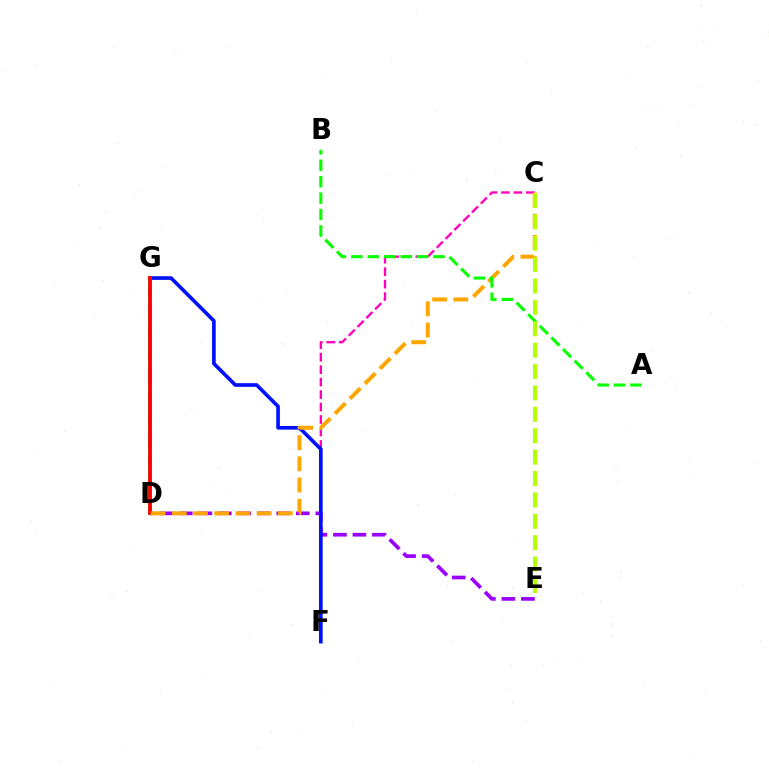{('D', 'G'): [{'color': '#00b5ff', 'line_style': 'dashed', 'thickness': 2.93}, {'color': '#00ff9d', 'line_style': 'solid', 'thickness': 2.74}, {'color': '#ff0000', 'line_style': 'solid', 'thickness': 2.72}], ('D', 'E'): [{'color': '#9b00ff', 'line_style': 'dashed', 'thickness': 2.65}], ('C', 'F'): [{'color': '#ff00bd', 'line_style': 'dashed', 'thickness': 1.69}], ('F', 'G'): [{'color': '#0010ff', 'line_style': 'solid', 'thickness': 2.63}], ('C', 'D'): [{'color': '#ffa500', 'line_style': 'dashed', 'thickness': 2.88}], ('A', 'B'): [{'color': '#08ff00', 'line_style': 'dashed', 'thickness': 2.23}], ('C', 'E'): [{'color': '#b3ff00', 'line_style': 'dashed', 'thickness': 2.91}]}